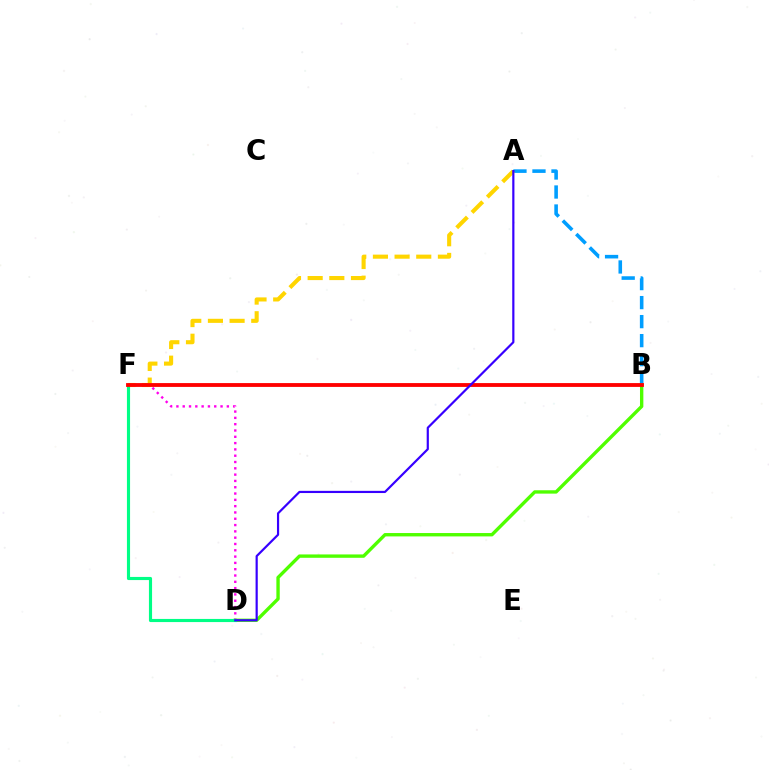{('D', 'F'): [{'color': '#ff00ed', 'line_style': 'dotted', 'thickness': 1.71}, {'color': '#00ff86', 'line_style': 'solid', 'thickness': 2.26}], ('A', 'B'): [{'color': '#009eff', 'line_style': 'dashed', 'thickness': 2.58}], ('A', 'F'): [{'color': '#ffd500', 'line_style': 'dashed', 'thickness': 2.94}], ('B', 'D'): [{'color': '#4fff00', 'line_style': 'solid', 'thickness': 2.42}], ('B', 'F'): [{'color': '#ff0000', 'line_style': 'solid', 'thickness': 2.76}], ('A', 'D'): [{'color': '#3700ff', 'line_style': 'solid', 'thickness': 1.58}]}